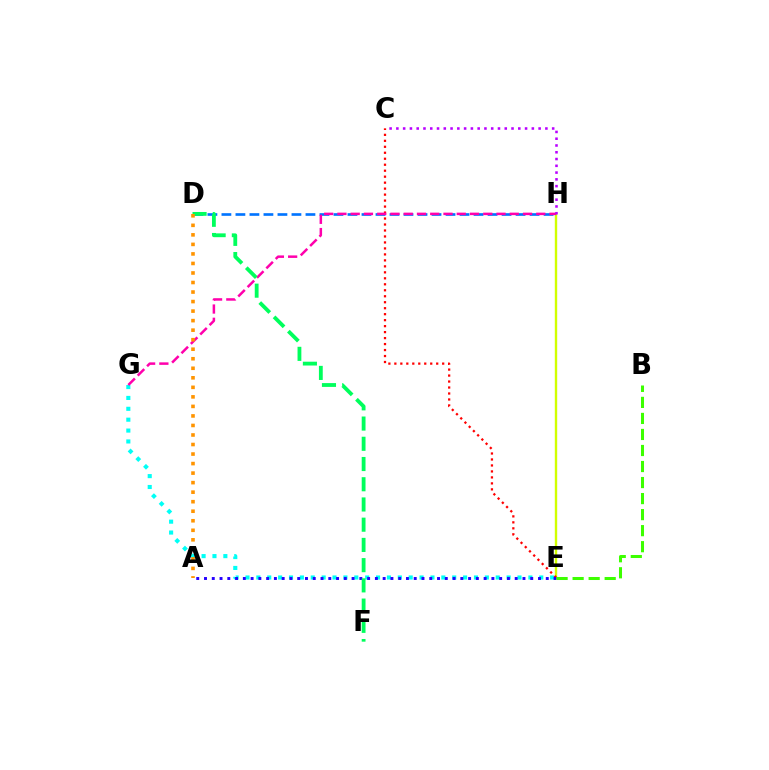{('E', 'G'): [{'color': '#00fff6', 'line_style': 'dotted', 'thickness': 2.96}], ('E', 'H'): [{'color': '#d1ff00', 'line_style': 'solid', 'thickness': 1.71}], ('D', 'H'): [{'color': '#0074ff', 'line_style': 'dashed', 'thickness': 1.9}], ('C', 'E'): [{'color': '#ff0000', 'line_style': 'dotted', 'thickness': 1.62}], ('A', 'E'): [{'color': '#2500ff', 'line_style': 'dotted', 'thickness': 2.11}], ('G', 'H'): [{'color': '#ff00ac', 'line_style': 'dashed', 'thickness': 1.8}], ('B', 'E'): [{'color': '#3dff00', 'line_style': 'dashed', 'thickness': 2.18}], ('D', 'F'): [{'color': '#00ff5c', 'line_style': 'dashed', 'thickness': 2.75}], ('C', 'H'): [{'color': '#b900ff', 'line_style': 'dotted', 'thickness': 1.84}], ('A', 'D'): [{'color': '#ff9400', 'line_style': 'dotted', 'thickness': 2.59}]}